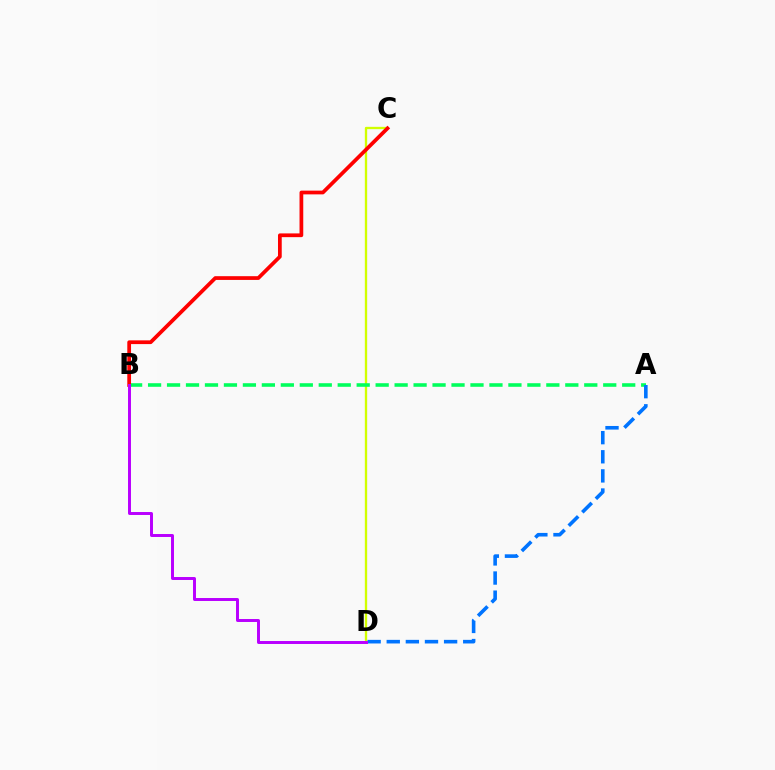{('C', 'D'): [{'color': '#d1ff00', 'line_style': 'solid', 'thickness': 1.67}], ('A', 'B'): [{'color': '#00ff5c', 'line_style': 'dashed', 'thickness': 2.58}], ('B', 'C'): [{'color': '#ff0000', 'line_style': 'solid', 'thickness': 2.69}], ('A', 'D'): [{'color': '#0074ff', 'line_style': 'dashed', 'thickness': 2.6}], ('B', 'D'): [{'color': '#b900ff', 'line_style': 'solid', 'thickness': 2.13}]}